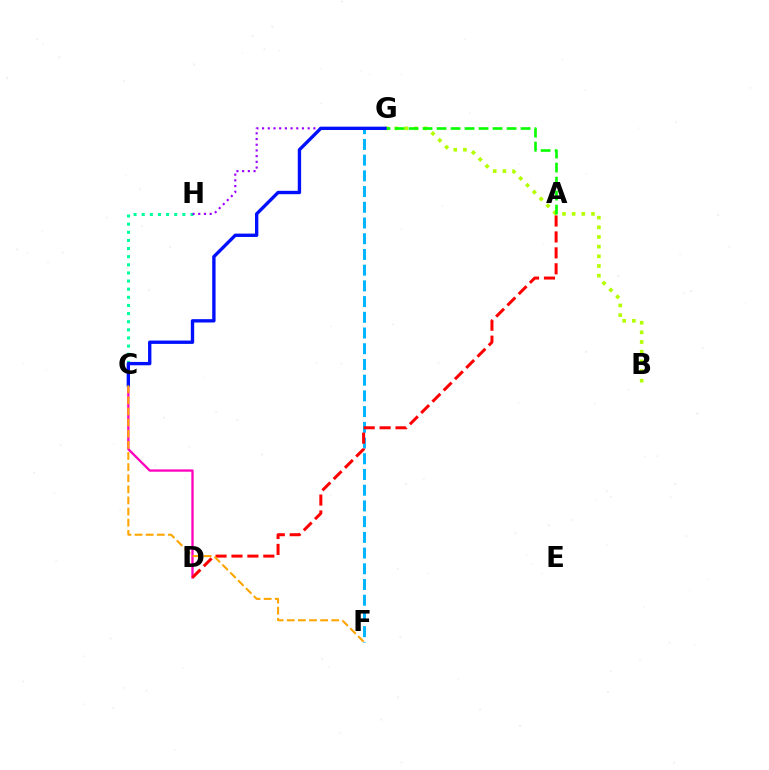{('B', 'G'): [{'color': '#b3ff00', 'line_style': 'dotted', 'thickness': 2.63}], ('A', 'G'): [{'color': '#08ff00', 'line_style': 'dashed', 'thickness': 1.9}], ('C', 'D'): [{'color': '#ff00bd', 'line_style': 'solid', 'thickness': 1.66}], ('C', 'H'): [{'color': '#00ff9d', 'line_style': 'dotted', 'thickness': 2.21}], ('G', 'H'): [{'color': '#9b00ff', 'line_style': 'dotted', 'thickness': 1.55}], ('F', 'G'): [{'color': '#00b5ff', 'line_style': 'dashed', 'thickness': 2.14}], ('A', 'D'): [{'color': '#ff0000', 'line_style': 'dashed', 'thickness': 2.16}], ('C', 'G'): [{'color': '#0010ff', 'line_style': 'solid', 'thickness': 2.41}], ('C', 'F'): [{'color': '#ffa500', 'line_style': 'dashed', 'thickness': 1.51}]}